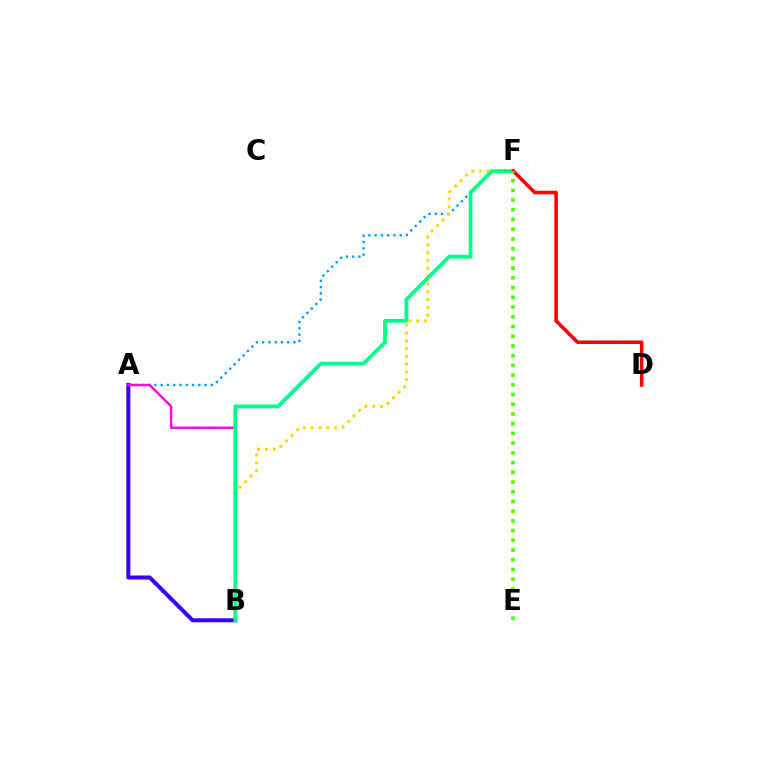{('A', 'F'): [{'color': '#009eff', 'line_style': 'dotted', 'thickness': 1.7}], ('A', 'B'): [{'color': '#3700ff', 'line_style': 'solid', 'thickness': 2.9}, {'color': '#ff00ed', 'line_style': 'solid', 'thickness': 1.72}], ('B', 'F'): [{'color': '#ffd500', 'line_style': 'dotted', 'thickness': 2.12}, {'color': '#00ff86', 'line_style': 'solid', 'thickness': 2.72}], ('D', 'F'): [{'color': '#ff0000', 'line_style': 'solid', 'thickness': 2.54}], ('E', 'F'): [{'color': '#4fff00', 'line_style': 'dotted', 'thickness': 2.64}]}